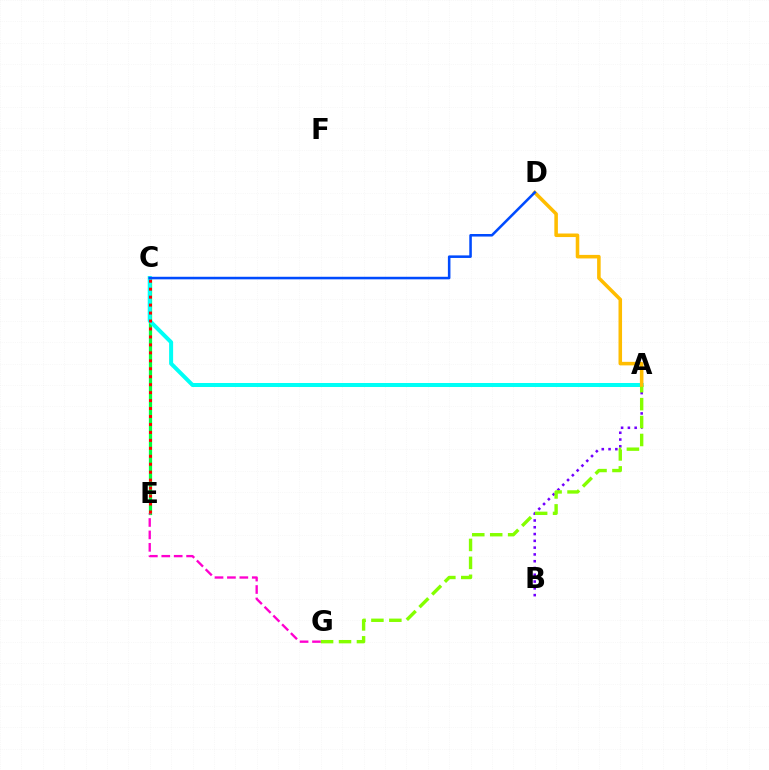{('A', 'B'): [{'color': '#7200ff', 'line_style': 'dotted', 'thickness': 1.84}], ('C', 'E'): [{'color': '#00ff39', 'line_style': 'solid', 'thickness': 2.34}, {'color': '#ff0000', 'line_style': 'dotted', 'thickness': 2.16}], ('E', 'G'): [{'color': '#ff00cf', 'line_style': 'dashed', 'thickness': 1.69}], ('A', 'C'): [{'color': '#00fff6', 'line_style': 'solid', 'thickness': 2.88}], ('A', 'G'): [{'color': '#84ff00', 'line_style': 'dashed', 'thickness': 2.44}], ('A', 'D'): [{'color': '#ffbd00', 'line_style': 'solid', 'thickness': 2.55}], ('C', 'D'): [{'color': '#004bff', 'line_style': 'solid', 'thickness': 1.84}]}